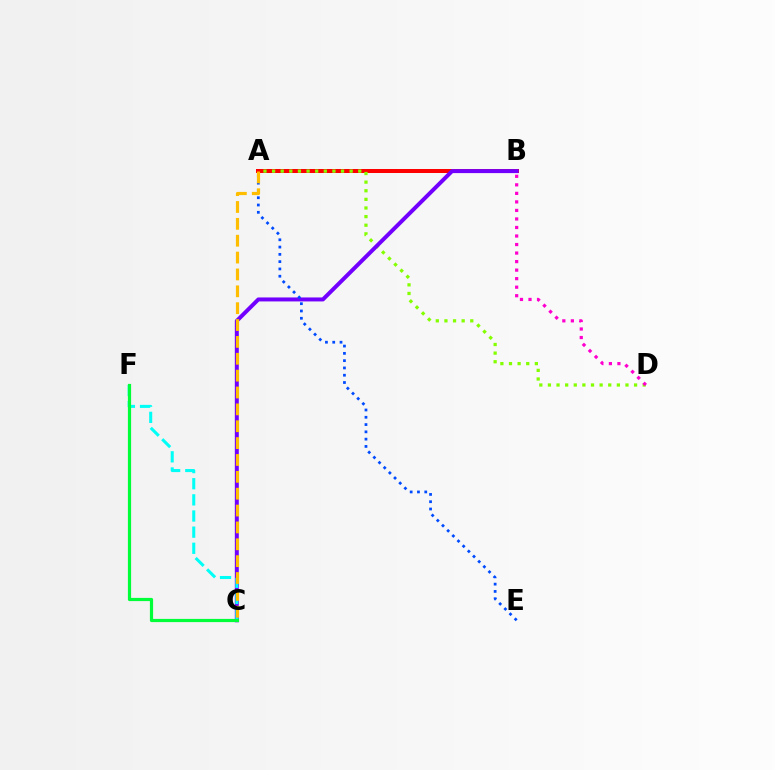{('A', 'B'): [{'color': '#ff0000', 'line_style': 'solid', 'thickness': 2.88}], ('A', 'D'): [{'color': '#84ff00', 'line_style': 'dotted', 'thickness': 2.34}], ('B', 'C'): [{'color': '#7200ff', 'line_style': 'solid', 'thickness': 2.87}], ('B', 'D'): [{'color': '#ff00cf', 'line_style': 'dotted', 'thickness': 2.32}], ('C', 'F'): [{'color': '#00fff6', 'line_style': 'dashed', 'thickness': 2.19}, {'color': '#00ff39', 'line_style': 'solid', 'thickness': 2.31}], ('A', 'E'): [{'color': '#004bff', 'line_style': 'dotted', 'thickness': 1.98}], ('A', 'C'): [{'color': '#ffbd00', 'line_style': 'dashed', 'thickness': 2.29}]}